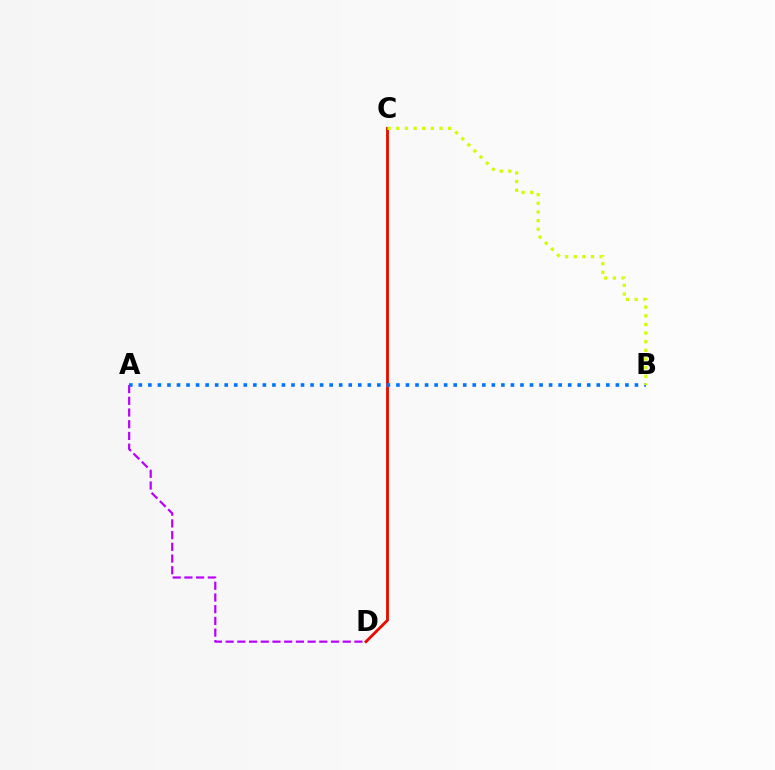{('C', 'D'): [{'color': '#00ff5c', 'line_style': 'solid', 'thickness': 1.69}, {'color': '#ff0000', 'line_style': 'solid', 'thickness': 1.97}], ('A', 'D'): [{'color': '#b900ff', 'line_style': 'dashed', 'thickness': 1.59}], ('A', 'B'): [{'color': '#0074ff', 'line_style': 'dotted', 'thickness': 2.59}], ('B', 'C'): [{'color': '#d1ff00', 'line_style': 'dotted', 'thickness': 2.35}]}